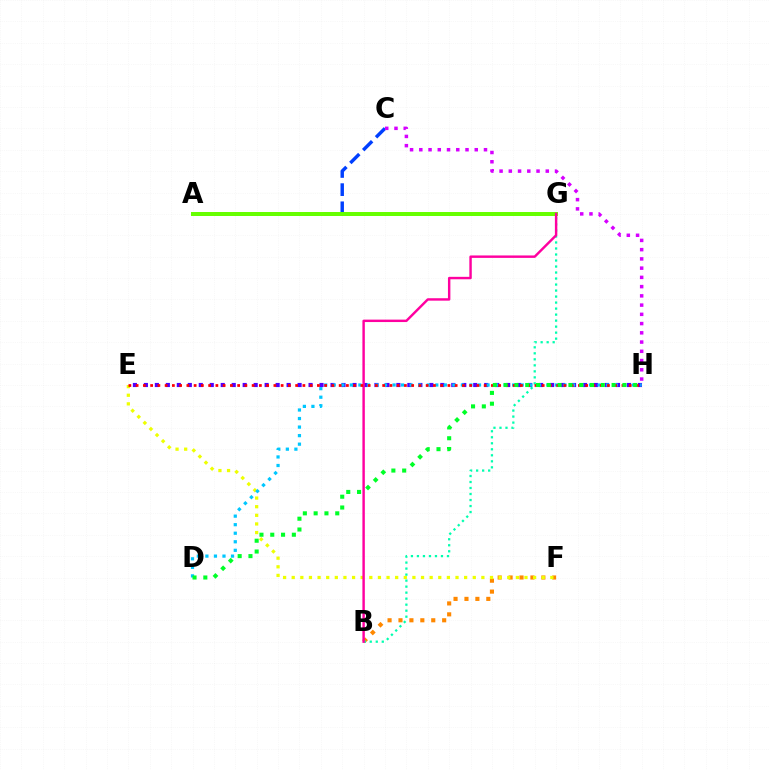{('A', 'C'): [{'color': '#003fff', 'line_style': 'dashed', 'thickness': 2.47}], ('B', 'F'): [{'color': '#ff8800', 'line_style': 'dotted', 'thickness': 2.97}], ('A', 'G'): [{'color': '#66ff00', 'line_style': 'solid', 'thickness': 2.87}], ('E', 'F'): [{'color': '#eeff00', 'line_style': 'dotted', 'thickness': 2.34}], ('C', 'H'): [{'color': '#d600ff', 'line_style': 'dotted', 'thickness': 2.51}], ('E', 'H'): [{'color': '#4f00ff', 'line_style': 'dotted', 'thickness': 2.98}, {'color': '#ff0000', 'line_style': 'dotted', 'thickness': 1.97}], ('B', 'G'): [{'color': '#00ffaf', 'line_style': 'dotted', 'thickness': 1.63}, {'color': '#ff00a0', 'line_style': 'solid', 'thickness': 1.75}], ('D', 'H'): [{'color': '#00c7ff', 'line_style': 'dotted', 'thickness': 2.32}, {'color': '#00ff27', 'line_style': 'dotted', 'thickness': 2.93}]}